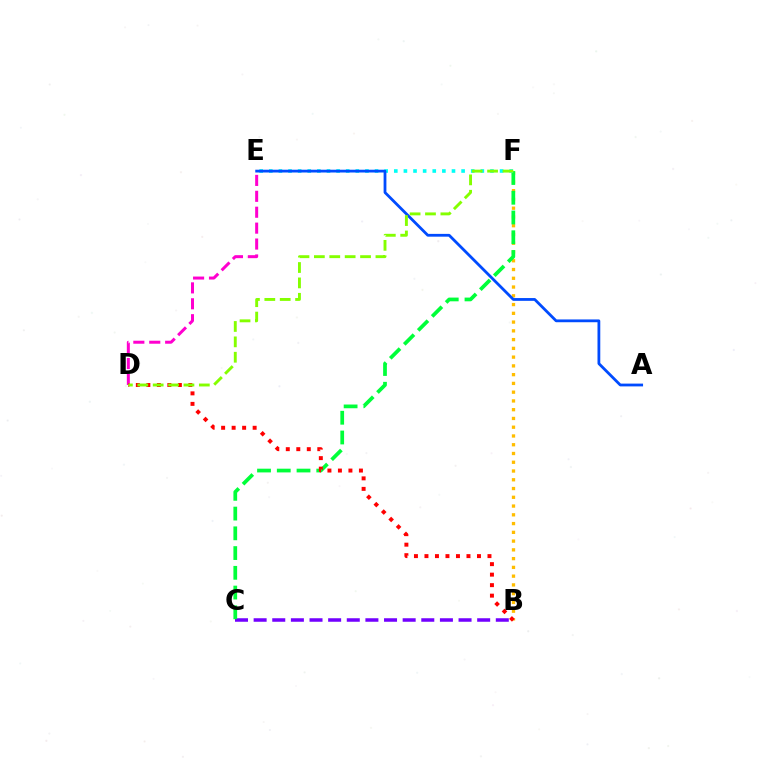{('B', 'F'): [{'color': '#ffbd00', 'line_style': 'dotted', 'thickness': 2.38}], ('B', 'C'): [{'color': '#7200ff', 'line_style': 'dashed', 'thickness': 2.53}], ('C', 'F'): [{'color': '#00ff39', 'line_style': 'dashed', 'thickness': 2.68}], ('E', 'F'): [{'color': '#00fff6', 'line_style': 'dotted', 'thickness': 2.61}], ('A', 'E'): [{'color': '#004bff', 'line_style': 'solid', 'thickness': 2.01}], ('D', 'E'): [{'color': '#ff00cf', 'line_style': 'dashed', 'thickness': 2.16}], ('B', 'D'): [{'color': '#ff0000', 'line_style': 'dotted', 'thickness': 2.85}], ('D', 'F'): [{'color': '#84ff00', 'line_style': 'dashed', 'thickness': 2.09}]}